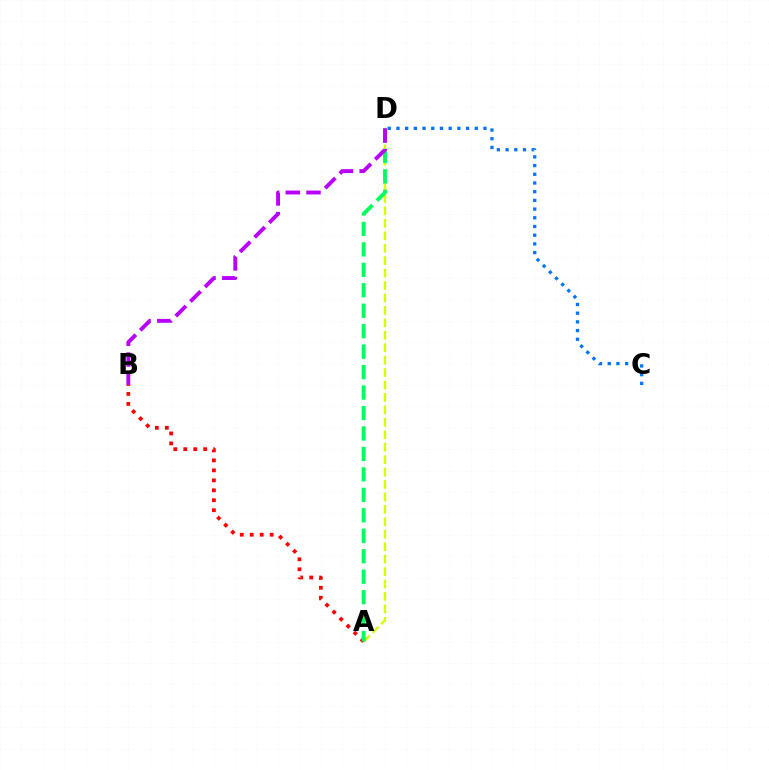{('A', 'D'): [{'color': '#d1ff00', 'line_style': 'dashed', 'thickness': 1.69}, {'color': '#00ff5c', 'line_style': 'dashed', 'thickness': 2.78}], ('C', 'D'): [{'color': '#0074ff', 'line_style': 'dotted', 'thickness': 2.36}], ('A', 'B'): [{'color': '#ff0000', 'line_style': 'dotted', 'thickness': 2.71}], ('B', 'D'): [{'color': '#b900ff', 'line_style': 'dashed', 'thickness': 2.81}]}